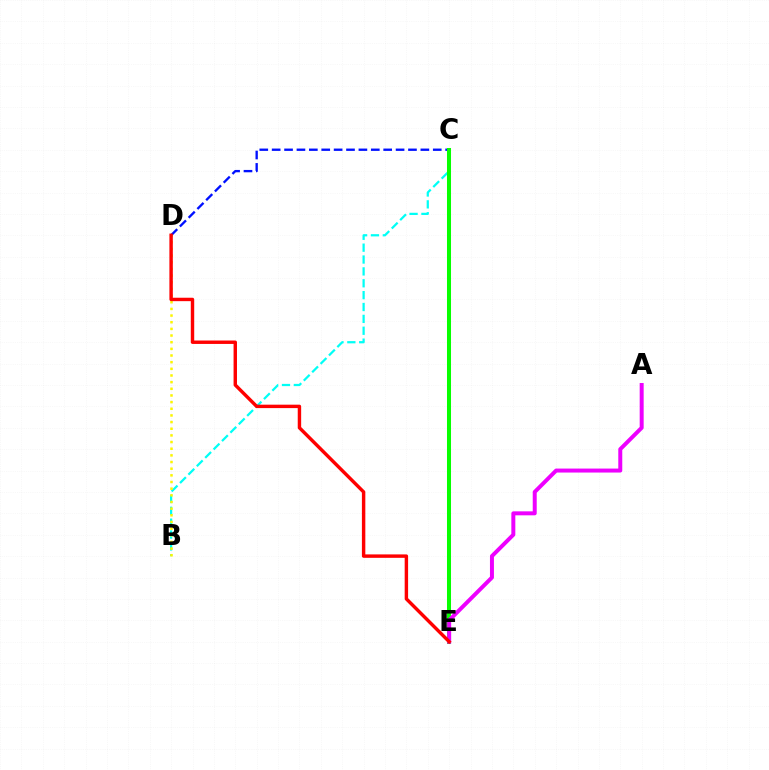{('C', 'D'): [{'color': '#0010ff', 'line_style': 'dashed', 'thickness': 1.68}], ('B', 'C'): [{'color': '#00fff6', 'line_style': 'dashed', 'thickness': 1.61}], ('B', 'D'): [{'color': '#fcf500', 'line_style': 'dotted', 'thickness': 1.81}], ('C', 'E'): [{'color': '#08ff00', 'line_style': 'solid', 'thickness': 2.9}], ('A', 'E'): [{'color': '#ee00ff', 'line_style': 'solid', 'thickness': 2.86}], ('D', 'E'): [{'color': '#ff0000', 'line_style': 'solid', 'thickness': 2.47}]}